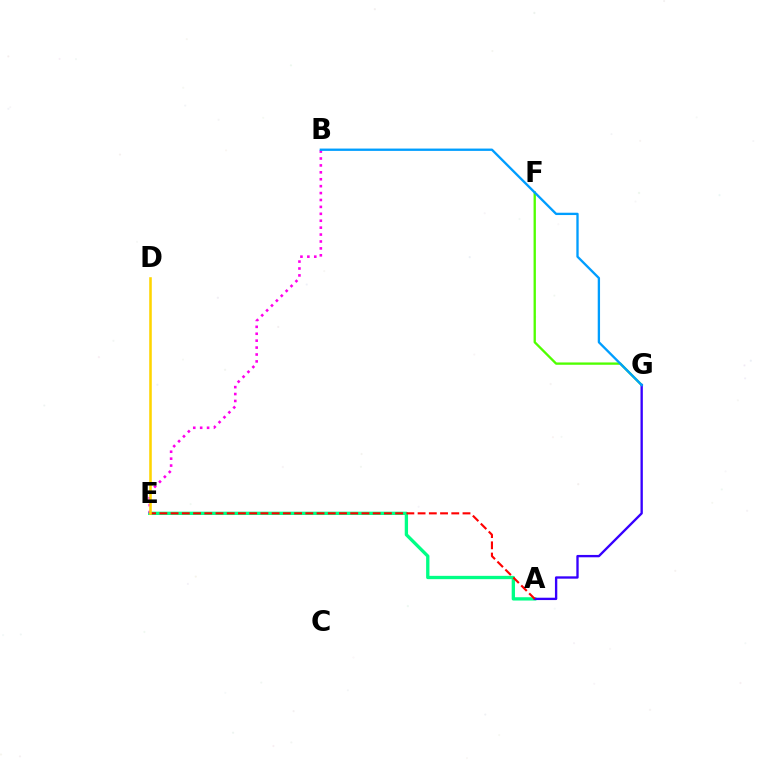{('A', 'E'): [{'color': '#00ff86', 'line_style': 'solid', 'thickness': 2.38}, {'color': '#ff0000', 'line_style': 'dashed', 'thickness': 1.53}], ('F', 'G'): [{'color': '#4fff00', 'line_style': 'solid', 'thickness': 1.68}], ('A', 'G'): [{'color': '#3700ff', 'line_style': 'solid', 'thickness': 1.69}], ('B', 'E'): [{'color': '#ff00ed', 'line_style': 'dotted', 'thickness': 1.88}], ('B', 'G'): [{'color': '#009eff', 'line_style': 'solid', 'thickness': 1.68}], ('D', 'E'): [{'color': '#ffd500', 'line_style': 'solid', 'thickness': 1.84}]}